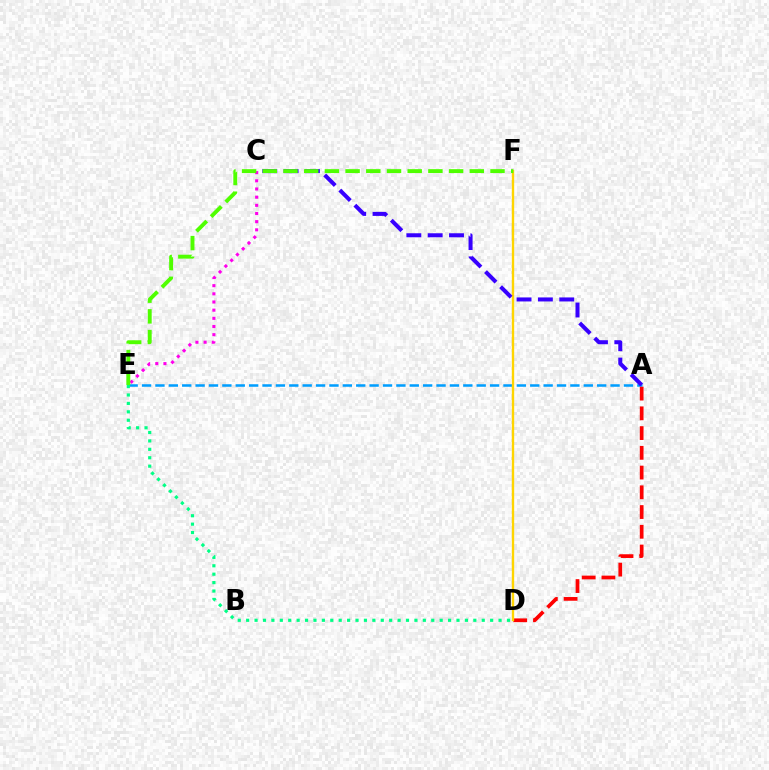{('A', 'E'): [{'color': '#009eff', 'line_style': 'dashed', 'thickness': 1.82}], ('A', 'D'): [{'color': '#ff0000', 'line_style': 'dashed', 'thickness': 2.68}], ('D', 'F'): [{'color': '#ffd500', 'line_style': 'solid', 'thickness': 1.69}], ('D', 'E'): [{'color': '#00ff86', 'line_style': 'dotted', 'thickness': 2.29}], ('A', 'C'): [{'color': '#3700ff', 'line_style': 'dashed', 'thickness': 2.9}], ('C', 'E'): [{'color': '#ff00ed', 'line_style': 'dotted', 'thickness': 2.22}], ('E', 'F'): [{'color': '#4fff00', 'line_style': 'dashed', 'thickness': 2.81}]}